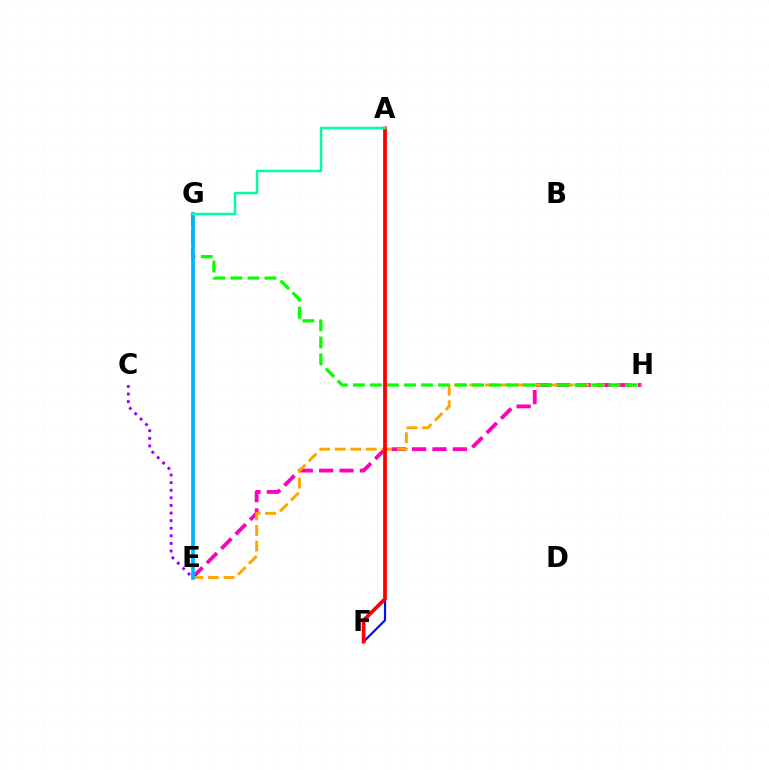{('E', 'H'): [{'color': '#ff00bd', 'line_style': 'dashed', 'thickness': 2.77}, {'color': '#ffa500', 'line_style': 'dashed', 'thickness': 2.11}], ('A', 'F'): [{'color': '#0010ff', 'line_style': 'solid', 'thickness': 1.58}, {'color': '#ff0000', 'line_style': 'solid', 'thickness': 2.68}], ('G', 'H'): [{'color': '#08ff00', 'line_style': 'dashed', 'thickness': 2.31}], ('C', 'E'): [{'color': '#9b00ff', 'line_style': 'dotted', 'thickness': 2.06}], ('E', 'G'): [{'color': '#b3ff00', 'line_style': 'dotted', 'thickness': 1.67}, {'color': '#00b5ff', 'line_style': 'solid', 'thickness': 2.67}], ('A', 'G'): [{'color': '#00ff9d', 'line_style': 'solid', 'thickness': 1.78}]}